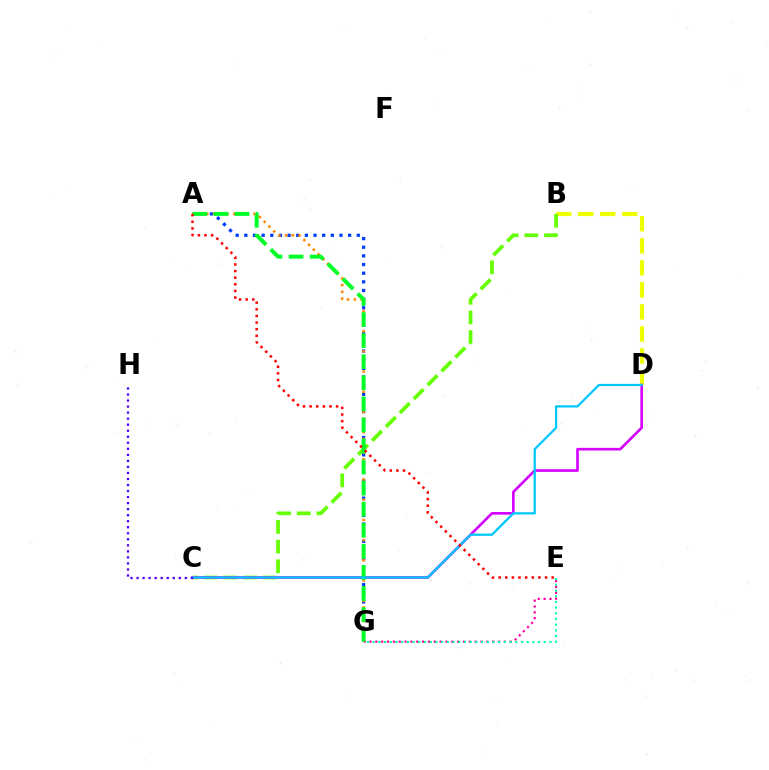{('B', 'D'): [{'color': '#eeff00', 'line_style': 'dashed', 'thickness': 2.99}], ('B', 'C'): [{'color': '#66ff00', 'line_style': 'dashed', 'thickness': 2.67}], ('C', 'D'): [{'color': '#d600ff', 'line_style': 'solid', 'thickness': 1.9}, {'color': '#00c7ff', 'line_style': 'solid', 'thickness': 1.62}], ('A', 'G'): [{'color': '#003fff', 'line_style': 'dotted', 'thickness': 2.35}, {'color': '#ff8800', 'line_style': 'dotted', 'thickness': 1.83}, {'color': '#00ff27', 'line_style': 'dashed', 'thickness': 2.86}], ('E', 'G'): [{'color': '#ff00a0', 'line_style': 'dotted', 'thickness': 1.59}, {'color': '#00ffaf', 'line_style': 'dotted', 'thickness': 1.55}], ('C', 'H'): [{'color': '#4f00ff', 'line_style': 'dotted', 'thickness': 1.64}], ('A', 'E'): [{'color': '#ff0000', 'line_style': 'dotted', 'thickness': 1.8}]}